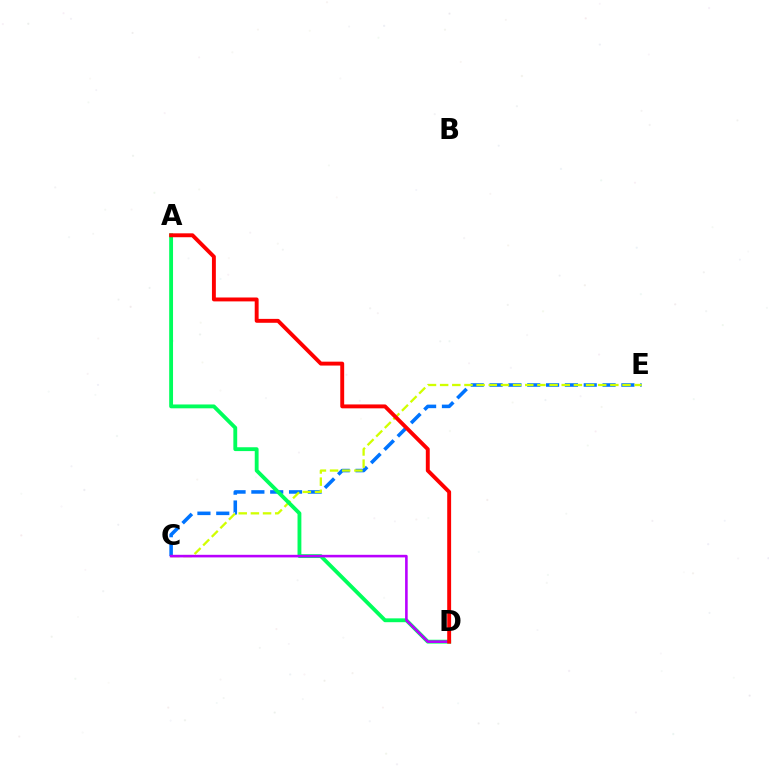{('C', 'E'): [{'color': '#0074ff', 'line_style': 'dashed', 'thickness': 2.56}, {'color': '#d1ff00', 'line_style': 'dashed', 'thickness': 1.65}], ('A', 'D'): [{'color': '#00ff5c', 'line_style': 'solid', 'thickness': 2.77}, {'color': '#ff0000', 'line_style': 'solid', 'thickness': 2.81}], ('C', 'D'): [{'color': '#b900ff', 'line_style': 'solid', 'thickness': 1.86}]}